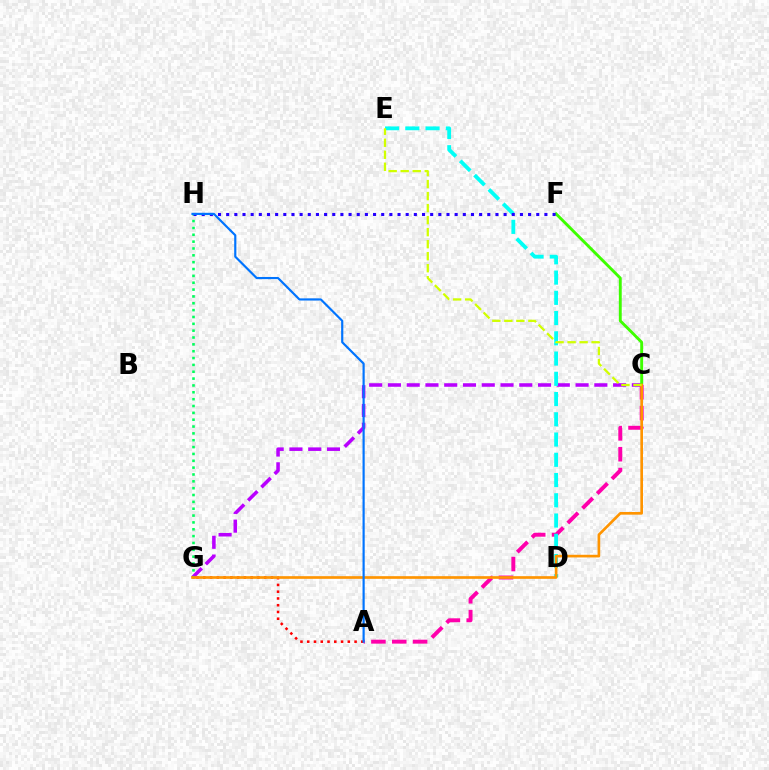{('C', 'G'): [{'color': '#b900ff', 'line_style': 'dashed', 'thickness': 2.55}, {'color': '#ff9400', 'line_style': 'solid', 'thickness': 1.92}], ('G', 'H'): [{'color': '#00ff5c', 'line_style': 'dotted', 'thickness': 1.86}], ('A', 'G'): [{'color': '#ff0000', 'line_style': 'dotted', 'thickness': 1.84}], ('C', 'F'): [{'color': '#3dff00', 'line_style': 'solid', 'thickness': 2.08}], ('A', 'C'): [{'color': '#ff00ac', 'line_style': 'dashed', 'thickness': 2.83}], ('D', 'E'): [{'color': '#00fff6', 'line_style': 'dashed', 'thickness': 2.75}], ('F', 'H'): [{'color': '#2500ff', 'line_style': 'dotted', 'thickness': 2.22}], ('C', 'E'): [{'color': '#d1ff00', 'line_style': 'dashed', 'thickness': 1.63}], ('A', 'H'): [{'color': '#0074ff', 'line_style': 'solid', 'thickness': 1.56}]}